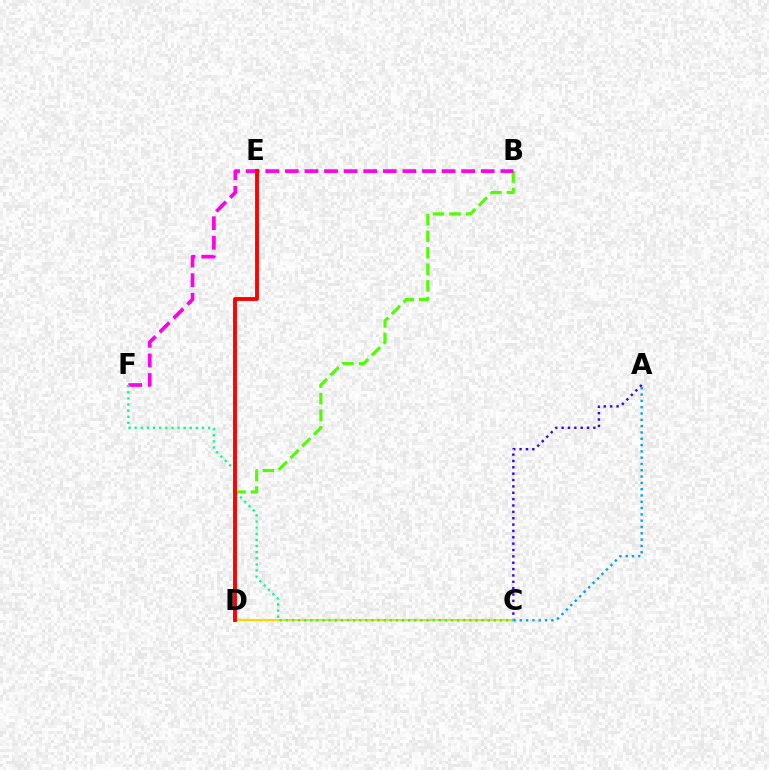{('B', 'D'): [{'color': '#4fff00', 'line_style': 'dashed', 'thickness': 2.25}], ('A', 'C'): [{'color': '#3700ff', 'line_style': 'dotted', 'thickness': 1.73}, {'color': '#009eff', 'line_style': 'dotted', 'thickness': 1.71}], ('C', 'D'): [{'color': '#ffd500', 'line_style': 'solid', 'thickness': 1.53}], ('B', 'F'): [{'color': '#ff00ed', 'line_style': 'dashed', 'thickness': 2.66}], ('C', 'F'): [{'color': '#00ff86', 'line_style': 'dotted', 'thickness': 1.66}], ('D', 'E'): [{'color': '#ff0000', 'line_style': 'solid', 'thickness': 2.78}]}